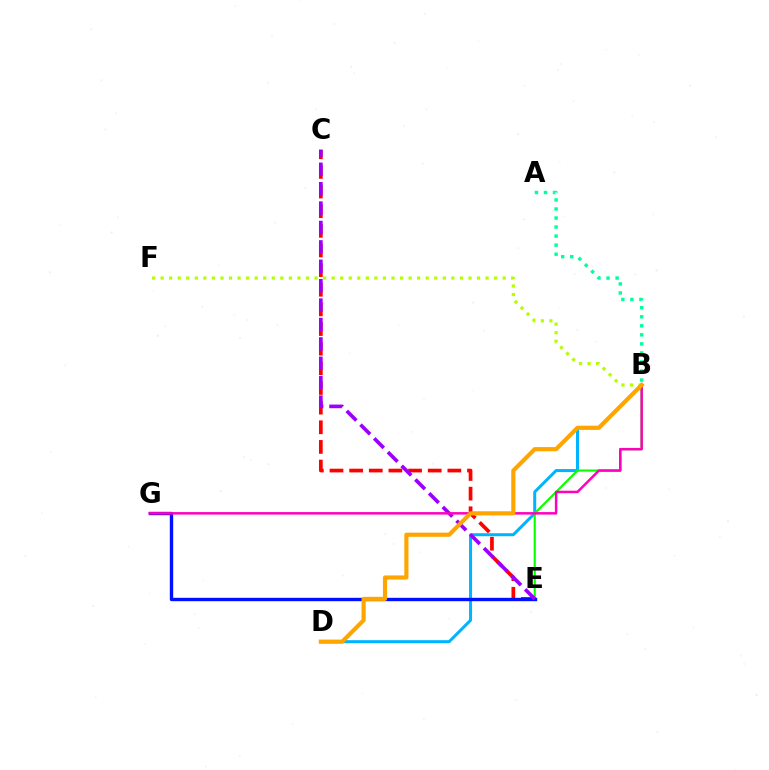{('C', 'E'): [{'color': '#ff0000', 'line_style': 'dashed', 'thickness': 2.67}, {'color': '#9b00ff', 'line_style': 'dashed', 'thickness': 2.64}], ('A', 'B'): [{'color': '#00ff9d', 'line_style': 'dotted', 'thickness': 2.46}], ('B', 'D'): [{'color': '#00b5ff', 'line_style': 'solid', 'thickness': 2.17}, {'color': '#ffa500', 'line_style': 'solid', 'thickness': 2.99}], ('B', 'E'): [{'color': '#08ff00', 'line_style': 'solid', 'thickness': 1.56}], ('E', 'G'): [{'color': '#0010ff', 'line_style': 'solid', 'thickness': 2.42}], ('B', 'F'): [{'color': '#b3ff00', 'line_style': 'dotted', 'thickness': 2.32}], ('B', 'G'): [{'color': '#ff00bd', 'line_style': 'solid', 'thickness': 1.8}]}